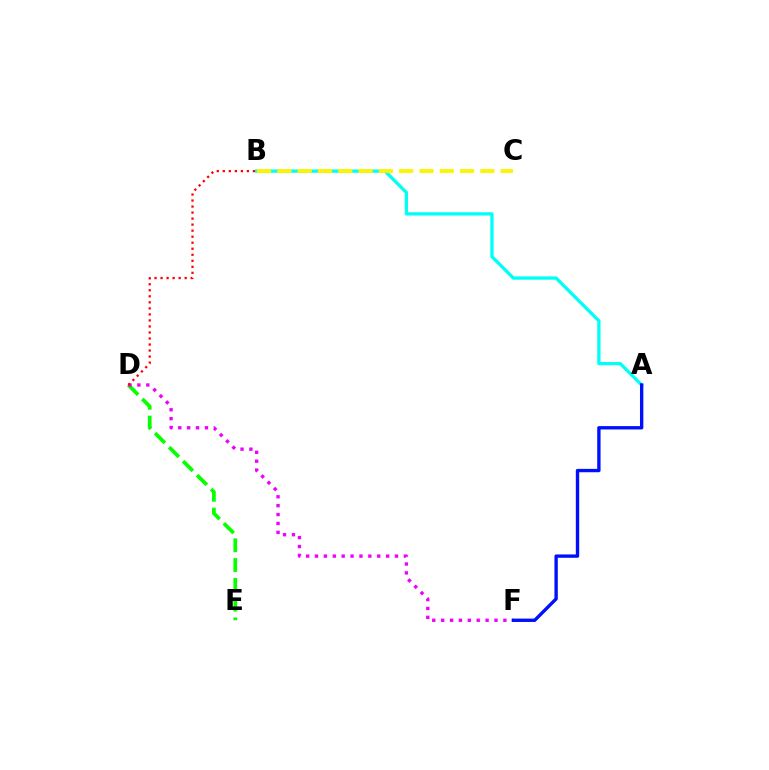{('D', 'E'): [{'color': '#08ff00', 'line_style': 'dashed', 'thickness': 2.69}], ('D', 'F'): [{'color': '#ee00ff', 'line_style': 'dotted', 'thickness': 2.42}], ('A', 'B'): [{'color': '#00fff6', 'line_style': 'solid', 'thickness': 2.38}], ('A', 'F'): [{'color': '#0010ff', 'line_style': 'solid', 'thickness': 2.42}], ('B', 'C'): [{'color': '#fcf500', 'line_style': 'dashed', 'thickness': 2.76}], ('B', 'D'): [{'color': '#ff0000', 'line_style': 'dotted', 'thickness': 1.64}]}